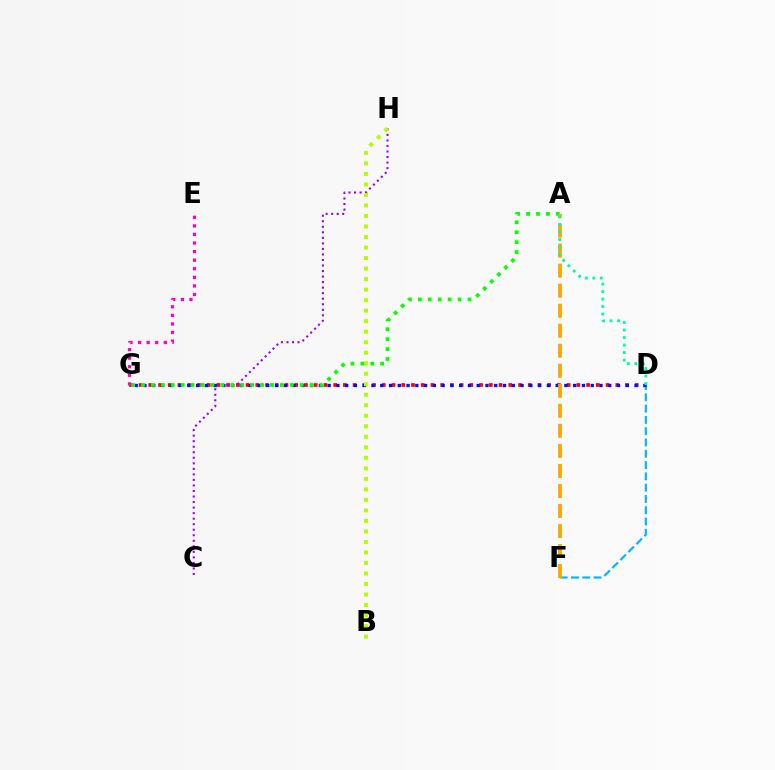{('D', 'G'): [{'color': '#ff0000', 'line_style': 'dotted', 'thickness': 2.64}, {'color': '#0010ff', 'line_style': 'dotted', 'thickness': 2.38}], ('D', 'F'): [{'color': '#00b5ff', 'line_style': 'dashed', 'thickness': 1.53}], ('C', 'H'): [{'color': '#9b00ff', 'line_style': 'dotted', 'thickness': 1.5}], ('A', 'G'): [{'color': '#08ff00', 'line_style': 'dotted', 'thickness': 2.7}], ('B', 'H'): [{'color': '#b3ff00', 'line_style': 'dotted', 'thickness': 2.86}], ('A', 'F'): [{'color': '#ffa500', 'line_style': 'dashed', 'thickness': 2.72}], ('E', 'G'): [{'color': '#ff00bd', 'line_style': 'dotted', 'thickness': 2.33}], ('A', 'D'): [{'color': '#00ff9d', 'line_style': 'dotted', 'thickness': 2.04}]}